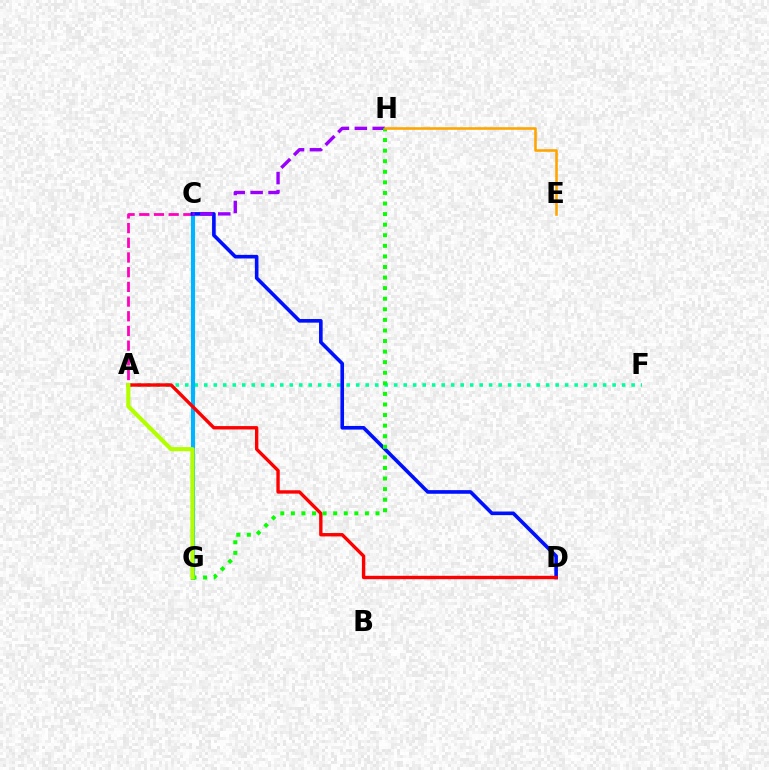{('A', 'F'): [{'color': '#00ff9d', 'line_style': 'dotted', 'thickness': 2.58}], ('C', 'G'): [{'color': '#00b5ff', 'line_style': 'solid', 'thickness': 2.98}], ('A', 'C'): [{'color': '#ff00bd', 'line_style': 'dashed', 'thickness': 2.0}], ('C', 'D'): [{'color': '#0010ff', 'line_style': 'solid', 'thickness': 2.61}], ('A', 'D'): [{'color': '#ff0000', 'line_style': 'solid', 'thickness': 2.43}], ('C', 'H'): [{'color': '#9b00ff', 'line_style': 'dashed', 'thickness': 2.43}], ('G', 'H'): [{'color': '#08ff00', 'line_style': 'dotted', 'thickness': 2.87}], ('E', 'H'): [{'color': '#ffa500', 'line_style': 'solid', 'thickness': 1.86}], ('A', 'G'): [{'color': '#b3ff00', 'line_style': 'solid', 'thickness': 2.99}]}